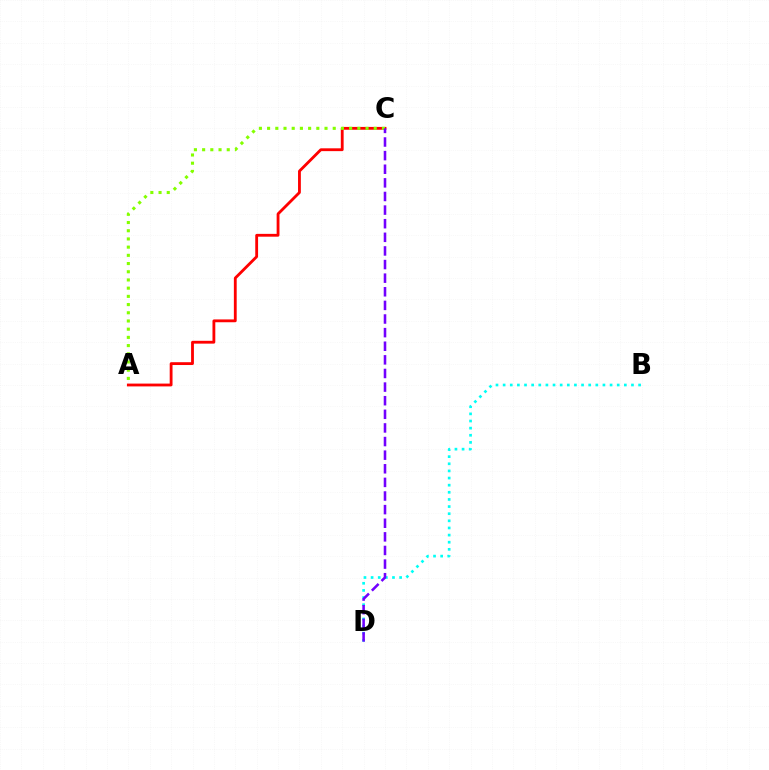{('B', 'D'): [{'color': '#00fff6', 'line_style': 'dotted', 'thickness': 1.94}], ('A', 'C'): [{'color': '#ff0000', 'line_style': 'solid', 'thickness': 2.03}, {'color': '#84ff00', 'line_style': 'dotted', 'thickness': 2.23}], ('C', 'D'): [{'color': '#7200ff', 'line_style': 'dashed', 'thickness': 1.85}]}